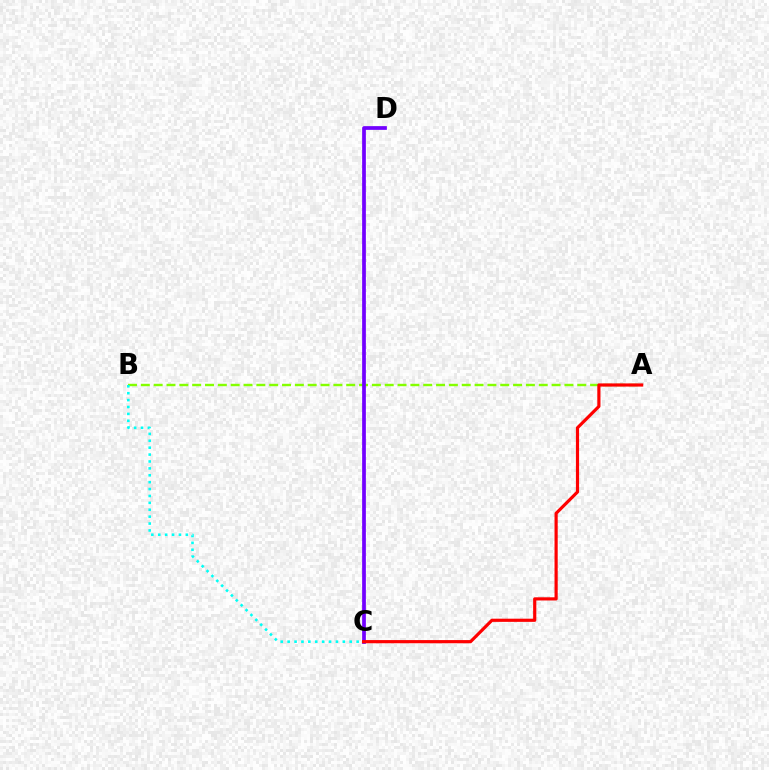{('A', 'B'): [{'color': '#84ff00', 'line_style': 'dashed', 'thickness': 1.74}], ('B', 'C'): [{'color': '#00fff6', 'line_style': 'dotted', 'thickness': 1.87}], ('C', 'D'): [{'color': '#7200ff', 'line_style': 'solid', 'thickness': 2.68}], ('A', 'C'): [{'color': '#ff0000', 'line_style': 'solid', 'thickness': 2.29}]}